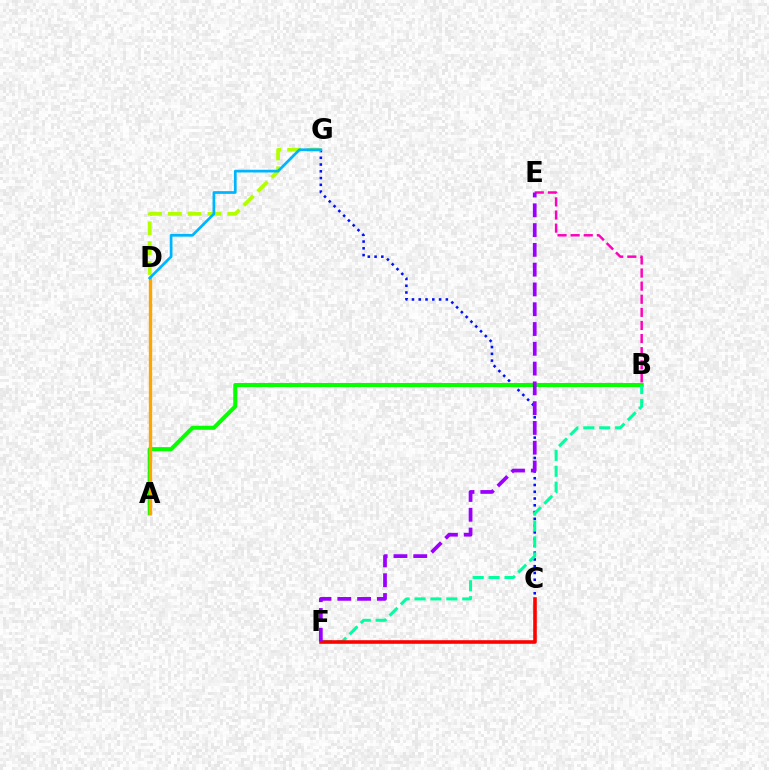{('C', 'G'): [{'color': '#0010ff', 'line_style': 'dotted', 'thickness': 1.84}], ('B', 'E'): [{'color': '#ff00bd', 'line_style': 'dashed', 'thickness': 1.78}], ('D', 'G'): [{'color': '#b3ff00', 'line_style': 'dashed', 'thickness': 2.69}, {'color': '#00b5ff', 'line_style': 'solid', 'thickness': 1.96}], ('A', 'B'): [{'color': '#08ff00', 'line_style': 'solid', 'thickness': 2.92}], ('A', 'D'): [{'color': '#ffa500', 'line_style': 'solid', 'thickness': 2.4}], ('B', 'F'): [{'color': '#00ff9d', 'line_style': 'dashed', 'thickness': 2.16}], ('C', 'F'): [{'color': '#ff0000', 'line_style': 'solid', 'thickness': 2.58}], ('E', 'F'): [{'color': '#9b00ff', 'line_style': 'dashed', 'thickness': 2.69}]}